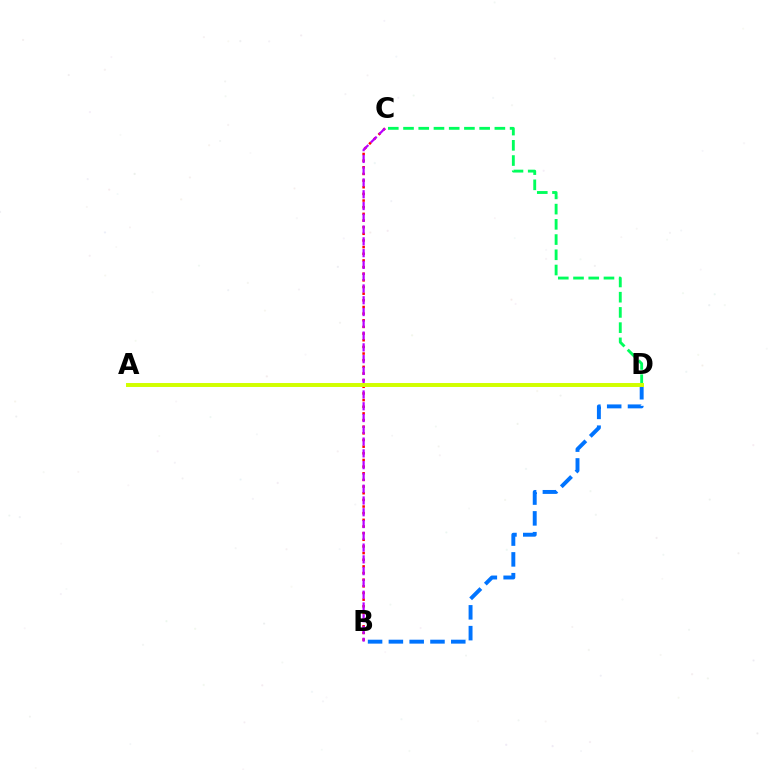{('B', 'C'): [{'color': '#ff0000', 'line_style': 'dotted', 'thickness': 1.81}, {'color': '#b900ff', 'line_style': 'dashed', 'thickness': 1.6}], ('B', 'D'): [{'color': '#0074ff', 'line_style': 'dashed', 'thickness': 2.83}], ('C', 'D'): [{'color': '#00ff5c', 'line_style': 'dashed', 'thickness': 2.07}], ('A', 'D'): [{'color': '#d1ff00', 'line_style': 'solid', 'thickness': 2.85}]}